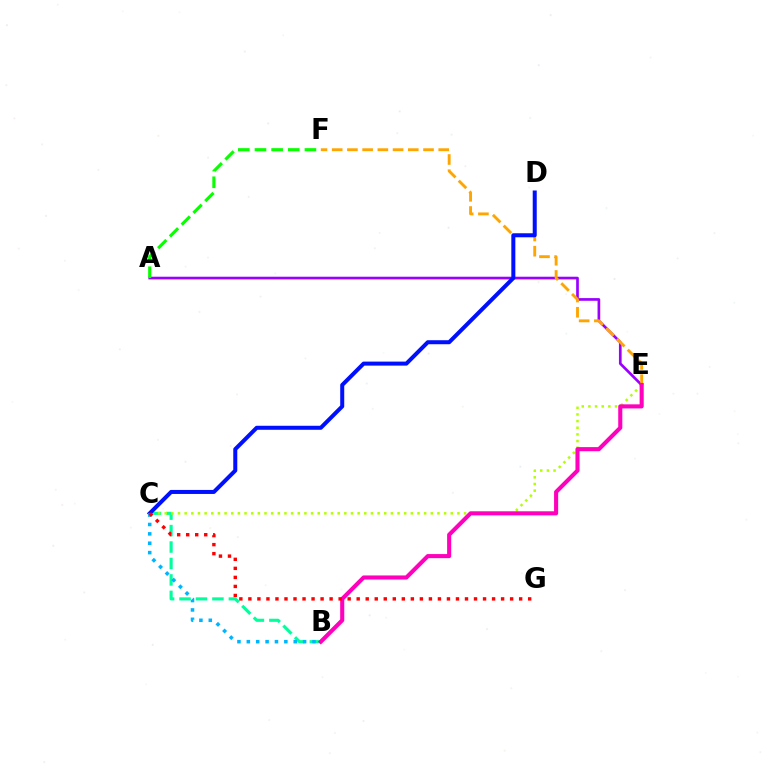{('A', 'E'): [{'color': '#9b00ff', 'line_style': 'solid', 'thickness': 1.94}], ('E', 'F'): [{'color': '#ffa500', 'line_style': 'dashed', 'thickness': 2.07}], ('B', 'C'): [{'color': '#00ff9d', 'line_style': 'dashed', 'thickness': 2.23}, {'color': '#00b5ff', 'line_style': 'dotted', 'thickness': 2.55}], ('A', 'F'): [{'color': '#08ff00', 'line_style': 'dashed', 'thickness': 2.26}], ('C', 'E'): [{'color': '#b3ff00', 'line_style': 'dotted', 'thickness': 1.81}], ('C', 'D'): [{'color': '#0010ff', 'line_style': 'solid', 'thickness': 2.89}], ('B', 'E'): [{'color': '#ff00bd', 'line_style': 'solid', 'thickness': 2.95}], ('C', 'G'): [{'color': '#ff0000', 'line_style': 'dotted', 'thickness': 2.45}]}